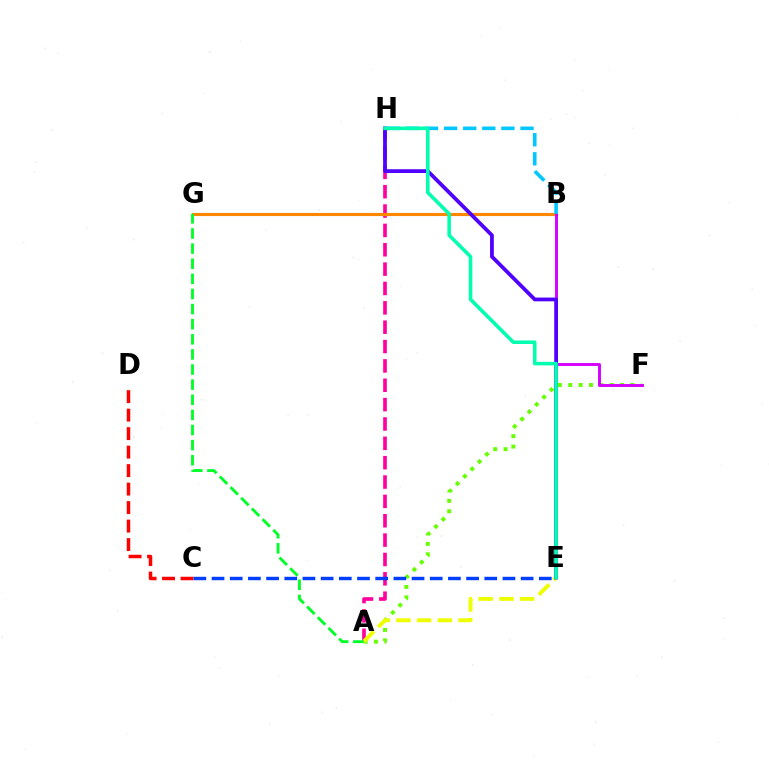{('A', 'F'): [{'color': '#66ff00', 'line_style': 'dotted', 'thickness': 2.82}], ('C', 'D'): [{'color': '#ff0000', 'line_style': 'dashed', 'thickness': 2.51}], ('A', 'H'): [{'color': '#ff00a0', 'line_style': 'dashed', 'thickness': 2.63}], ('B', 'G'): [{'color': '#ff8800', 'line_style': 'solid', 'thickness': 2.23}], ('A', 'E'): [{'color': '#eeff00', 'line_style': 'dashed', 'thickness': 2.82}], ('B', 'F'): [{'color': '#d600ff', 'line_style': 'solid', 'thickness': 2.1}], ('A', 'G'): [{'color': '#00ff27', 'line_style': 'dashed', 'thickness': 2.05}], ('B', 'H'): [{'color': '#00c7ff', 'line_style': 'dashed', 'thickness': 2.59}], ('E', 'H'): [{'color': '#4f00ff', 'line_style': 'solid', 'thickness': 2.71}, {'color': '#00ffaf', 'line_style': 'solid', 'thickness': 2.56}], ('C', 'E'): [{'color': '#003fff', 'line_style': 'dashed', 'thickness': 2.47}]}